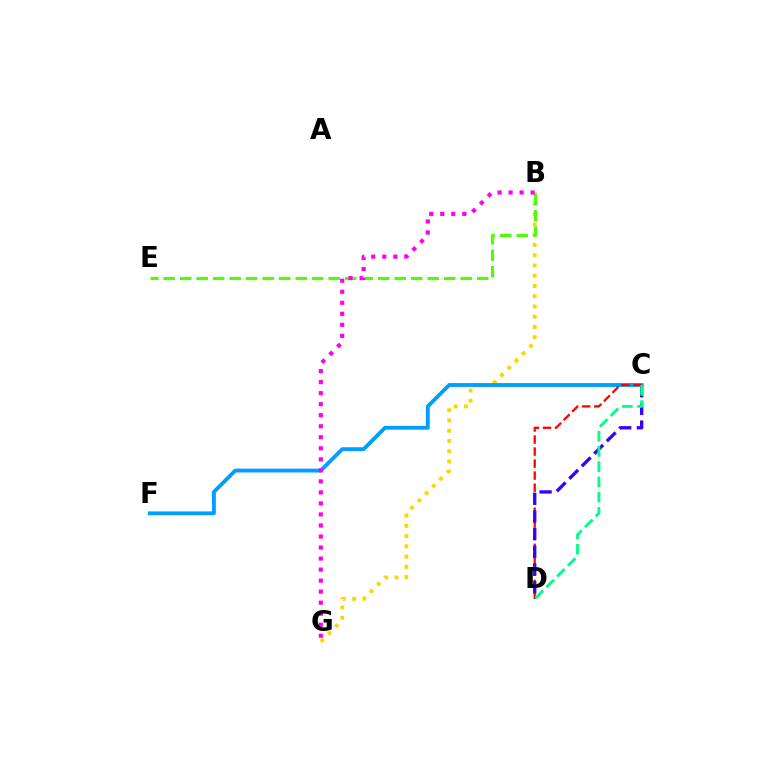{('B', 'G'): [{'color': '#ffd500', 'line_style': 'dotted', 'thickness': 2.79}, {'color': '#ff00ed', 'line_style': 'dotted', 'thickness': 3.0}], ('C', 'F'): [{'color': '#009eff', 'line_style': 'solid', 'thickness': 2.77}], ('B', 'E'): [{'color': '#4fff00', 'line_style': 'dashed', 'thickness': 2.24}], ('C', 'D'): [{'color': '#ff0000', 'line_style': 'dashed', 'thickness': 1.63}, {'color': '#3700ff', 'line_style': 'dashed', 'thickness': 2.4}, {'color': '#00ff86', 'line_style': 'dashed', 'thickness': 2.07}]}